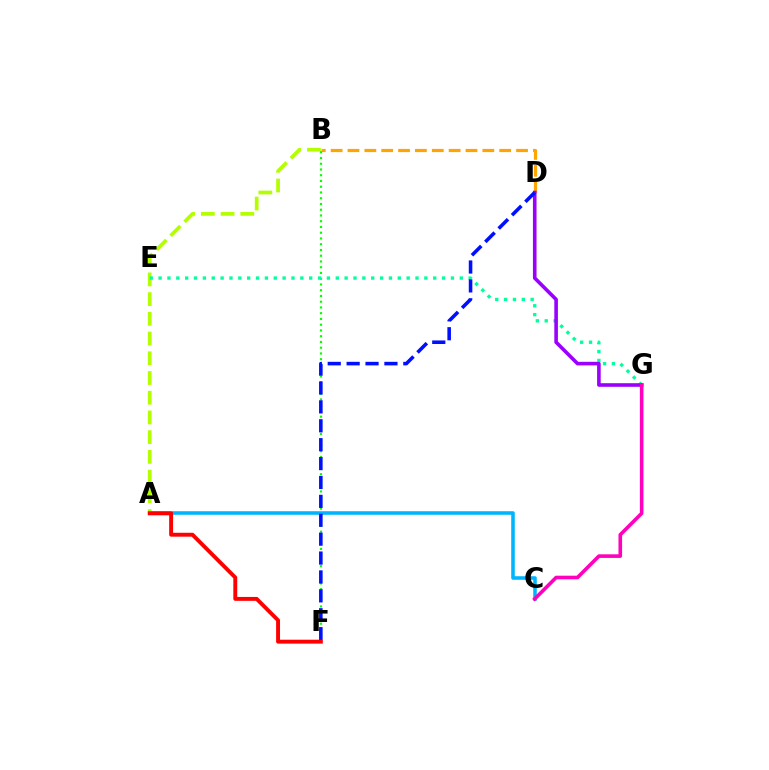{('B', 'D'): [{'color': '#ffa500', 'line_style': 'dashed', 'thickness': 2.29}], ('A', 'B'): [{'color': '#b3ff00', 'line_style': 'dashed', 'thickness': 2.68}], ('A', 'C'): [{'color': '#00b5ff', 'line_style': 'solid', 'thickness': 2.56}], ('B', 'F'): [{'color': '#08ff00', 'line_style': 'dotted', 'thickness': 1.56}], ('E', 'G'): [{'color': '#00ff9d', 'line_style': 'dotted', 'thickness': 2.41}], ('D', 'G'): [{'color': '#9b00ff', 'line_style': 'solid', 'thickness': 2.59}], ('C', 'G'): [{'color': '#ff00bd', 'line_style': 'solid', 'thickness': 2.6}], ('D', 'F'): [{'color': '#0010ff', 'line_style': 'dashed', 'thickness': 2.57}], ('A', 'F'): [{'color': '#ff0000', 'line_style': 'solid', 'thickness': 2.82}]}